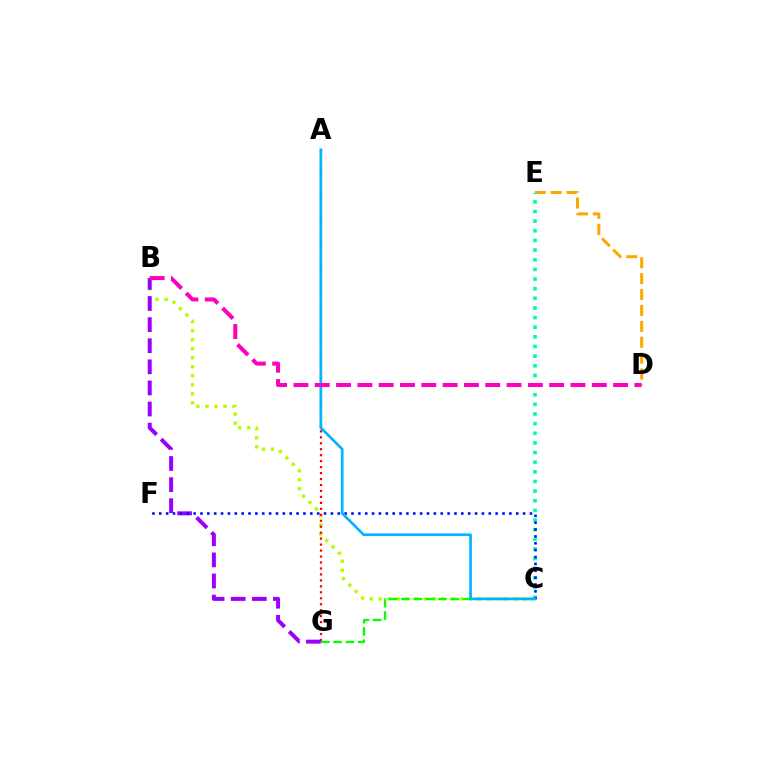{('B', 'C'): [{'color': '#b3ff00', 'line_style': 'dotted', 'thickness': 2.45}], ('D', 'E'): [{'color': '#ffa500', 'line_style': 'dashed', 'thickness': 2.16}], ('A', 'G'): [{'color': '#ff0000', 'line_style': 'dotted', 'thickness': 1.62}], ('C', 'G'): [{'color': '#08ff00', 'line_style': 'dashed', 'thickness': 1.67}], ('B', 'G'): [{'color': '#9b00ff', 'line_style': 'dashed', 'thickness': 2.87}], ('C', 'E'): [{'color': '#00ff9d', 'line_style': 'dotted', 'thickness': 2.62}], ('C', 'F'): [{'color': '#0010ff', 'line_style': 'dotted', 'thickness': 1.87}], ('A', 'C'): [{'color': '#00b5ff', 'line_style': 'solid', 'thickness': 1.93}], ('B', 'D'): [{'color': '#ff00bd', 'line_style': 'dashed', 'thickness': 2.9}]}